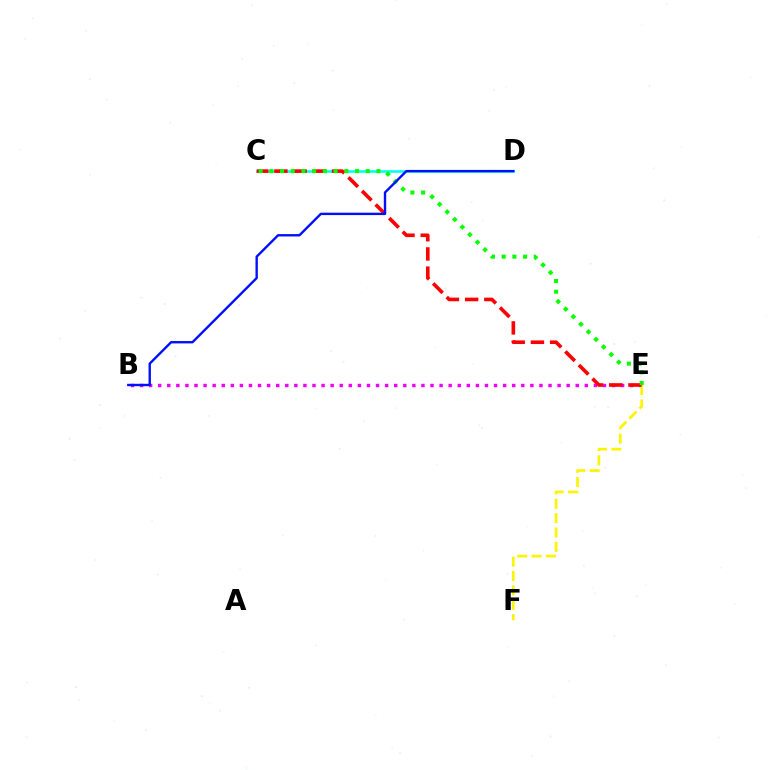{('C', 'D'): [{'color': '#00fff6', 'line_style': 'solid', 'thickness': 1.87}], ('B', 'E'): [{'color': '#ee00ff', 'line_style': 'dotted', 'thickness': 2.47}], ('E', 'F'): [{'color': '#fcf500', 'line_style': 'dashed', 'thickness': 1.95}], ('C', 'E'): [{'color': '#ff0000', 'line_style': 'dashed', 'thickness': 2.61}, {'color': '#08ff00', 'line_style': 'dotted', 'thickness': 2.91}], ('B', 'D'): [{'color': '#0010ff', 'line_style': 'solid', 'thickness': 1.72}]}